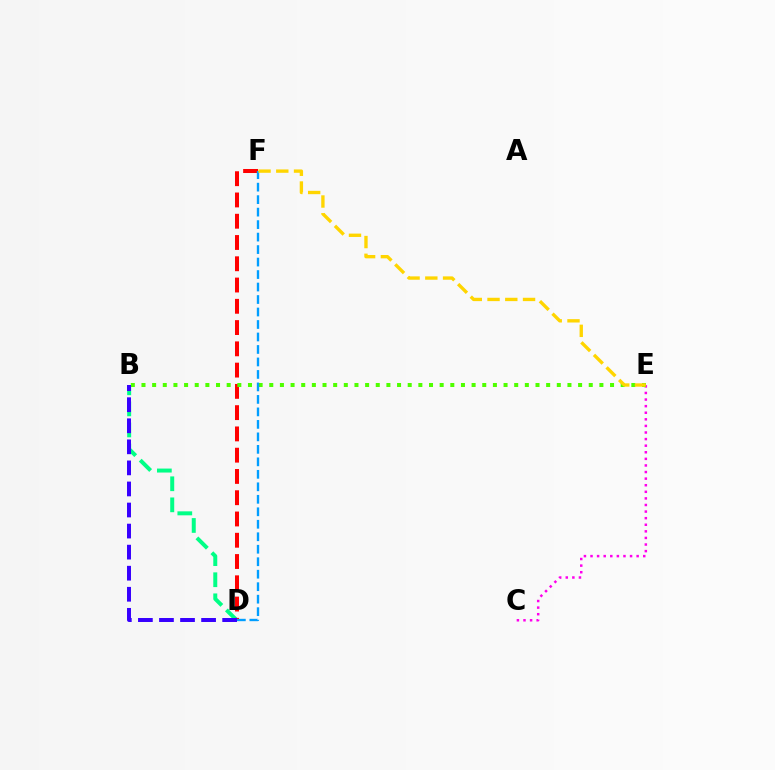{('C', 'E'): [{'color': '#ff00ed', 'line_style': 'dotted', 'thickness': 1.79}], ('B', 'D'): [{'color': '#00ff86', 'line_style': 'dashed', 'thickness': 2.86}, {'color': '#3700ff', 'line_style': 'dashed', 'thickness': 2.86}], ('D', 'F'): [{'color': '#ff0000', 'line_style': 'dashed', 'thickness': 2.89}, {'color': '#009eff', 'line_style': 'dashed', 'thickness': 1.7}], ('B', 'E'): [{'color': '#4fff00', 'line_style': 'dotted', 'thickness': 2.89}], ('E', 'F'): [{'color': '#ffd500', 'line_style': 'dashed', 'thickness': 2.41}]}